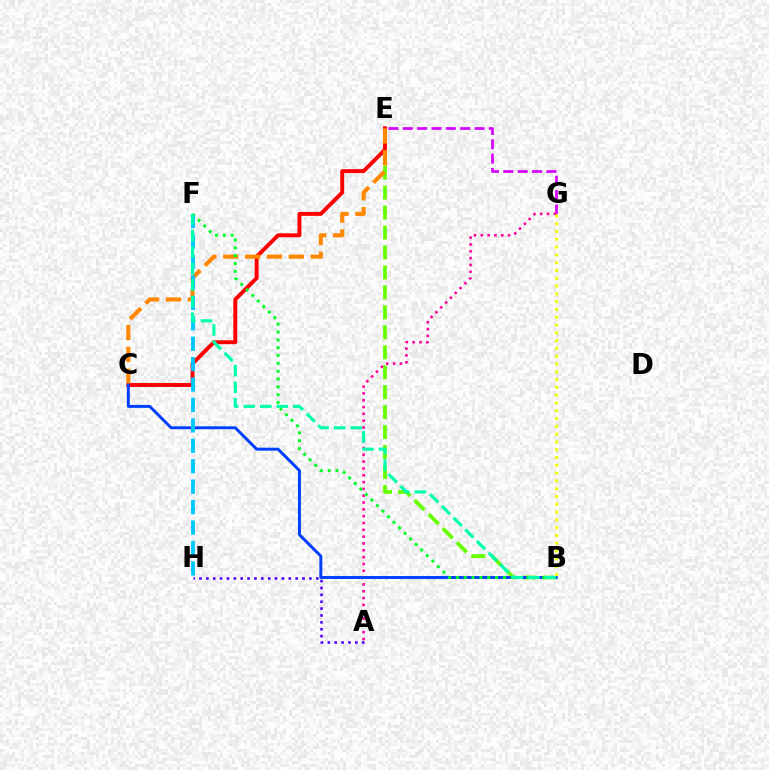{('B', 'E'): [{'color': '#66ff00', 'line_style': 'dashed', 'thickness': 2.71}], ('E', 'G'): [{'color': '#d600ff', 'line_style': 'dashed', 'thickness': 1.95}], ('C', 'E'): [{'color': '#ff0000', 'line_style': 'solid', 'thickness': 2.82}, {'color': '#ff8800', 'line_style': 'dashed', 'thickness': 2.97}], ('A', 'H'): [{'color': '#4f00ff', 'line_style': 'dotted', 'thickness': 1.87}], ('A', 'G'): [{'color': '#ff00a0', 'line_style': 'dotted', 'thickness': 1.85}], ('B', 'C'): [{'color': '#003fff', 'line_style': 'solid', 'thickness': 2.12}], ('F', 'H'): [{'color': '#00c7ff', 'line_style': 'dashed', 'thickness': 2.78}], ('B', 'F'): [{'color': '#00ff27', 'line_style': 'dotted', 'thickness': 2.13}, {'color': '#00ffaf', 'line_style': 'dashed', 'thickness': 2.25}], ('B', 'G'): [{'color': '#eeff00', 'line_style': 'dotted', 'thickness': 2.12}]}